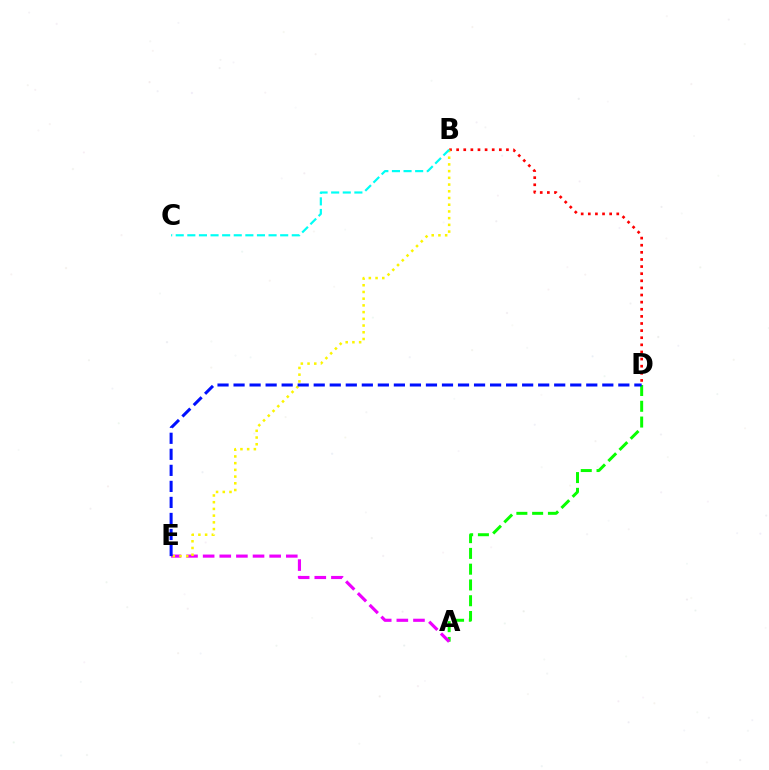{('A', 'D'): [{'color': '#08ff00', 'line_style': 'dashed', 'thickness': 2.14}], ('B', 'D'): [{'color': '#ff0000', 'line_style': 'dotted', 'thickness': 1.93}], ('A', 'E'): [{'color': '#ee00ff', 'line_style': 'dashed', 'thickness': 2.26}], ('B', 'E'): [{'color': '#fcf500', 'line_style': 'dotted', 'thickness': 1.82}], ('B', 'C'): [{'color': '#00fff6', 'line_style': 'dashed', 'thickness': 1.58}], ('D', 'E'): [{'color': '#0010ff', 'line_style': 'dashed', 'thickness': 2.18}]}